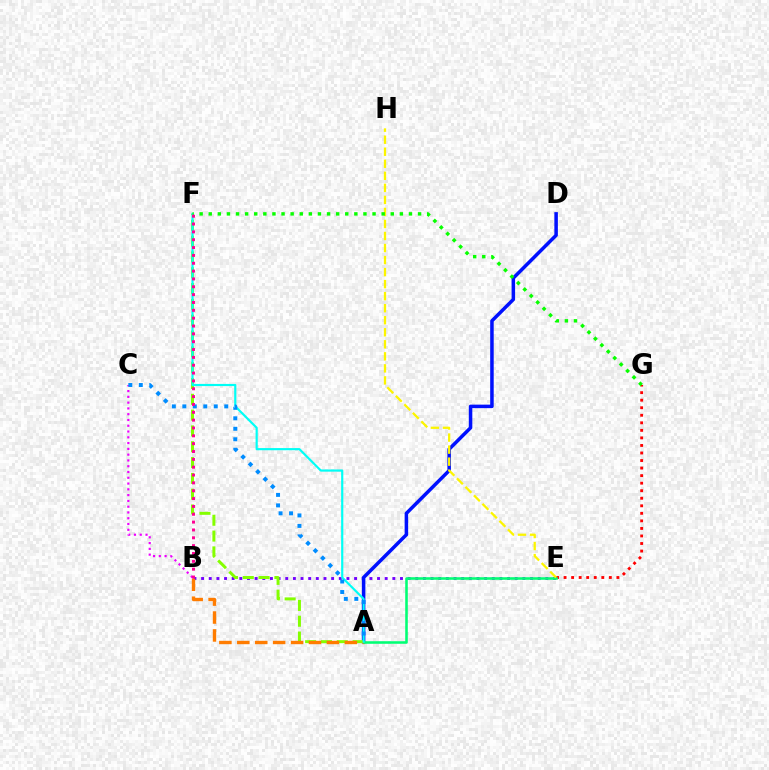{('B', 'E'): [{'color': '#7200ff', 'line_style': 'dotted', 'thickness': 2.08}], ('A', 'D'): [{'color': '#0010ff', 'line_style': 'solid', 'thickness': 2.53}], ('A', 'F'): [{'color': '#84ff00', 'line_style': 'dashed', 'thickness': 2.15}, {'color': '#00fff6', 'line_style': 'solid', 'thickness': 1.56}], ('E', 'G'): [{'color': '#ff0000', 'line_style': 'dotted', 'thickness': 2.05}], ('A', 'B'): [{'color': '#ff7c00', 'line_style': 'dashed', 'thickness': 2.43}], ('A', 'E'): [{'color': '#00ff74', 'line_style': 'solid', 'thickness': 1.85}], ('E', 'H'): [{'color': '#fcf500', 'line_style': 'dashed', 'thickness': 1.63}], ('B', 'C'): [{'color': '#ee00ff', 'line_style': 'dotted', 'thickness': 1.57}], ('F', 'G'): [{'color': '#08ff00', 'line_style': 'dotted', 'thickness': 2.47}], ('A', 'C'): [{'color': '#008cff', 'line_style': 'dotted', 'thickness': 2.85}], ('B', 'F'): [{'color': '#ff0094', 'line_style': 'dotted', 'thickness': 2.13}]}